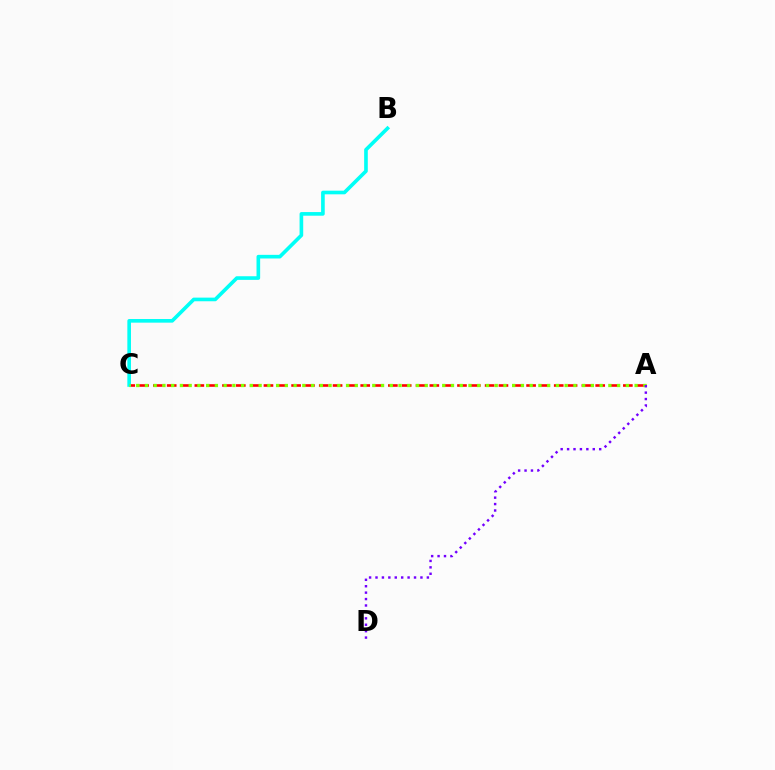{('A', 'C'): [{'color': '#ff0000', 'line_style': 'dashed', 'thickness': 1.88}, {'color': '#84ff00', 'line_style': 'dotted', 'thickness': 2.38}], ('B', 'C'): [{'color': '#00fff6', 'line_style': 'solid', 'thickness': 2.62}], ('A', 'D'): [{'color': '#7200ff', 'line_style': 'dotted', 'thickness': 1.74}]}